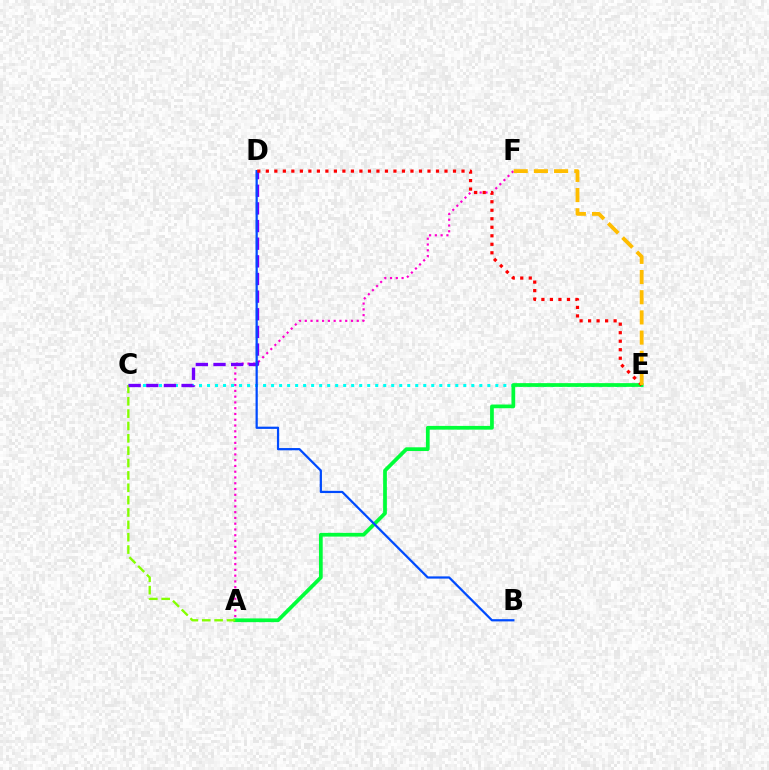{('A', 'F'): [{'color': '#ff00cf', 'line_style': 'dotted', 'thickness': 1.57}], ('C', 'E'): [{'color': '#00fff6', 'line_style': 'dotted', 'thickness': 2.18}], ('A', 'E'): [{'color': '#00ff39', 'line_style': 'solid', 'thickness': 2.69}], ('A', 'C'): [{'color': '#84ff00', 'line_style': 'dashed', 'thickness': 1.68}], ('C', 'D'): [{'color': '#7200ff', 'line_style': 'dashed', 'thickness': 2.4}], ('B', 'D'): [{'color': '#004bff', 'line_style': 'solid', 'thickness': 1.61}], ('D', 'E'): [{'color': '#ff0000', 'line_style': 'dotted', 'thickness': 2.31}], ('E', 'F'): [{'color': '#ffbd00', 'line_style': 'dashed', 'thickness': 2.74}]}